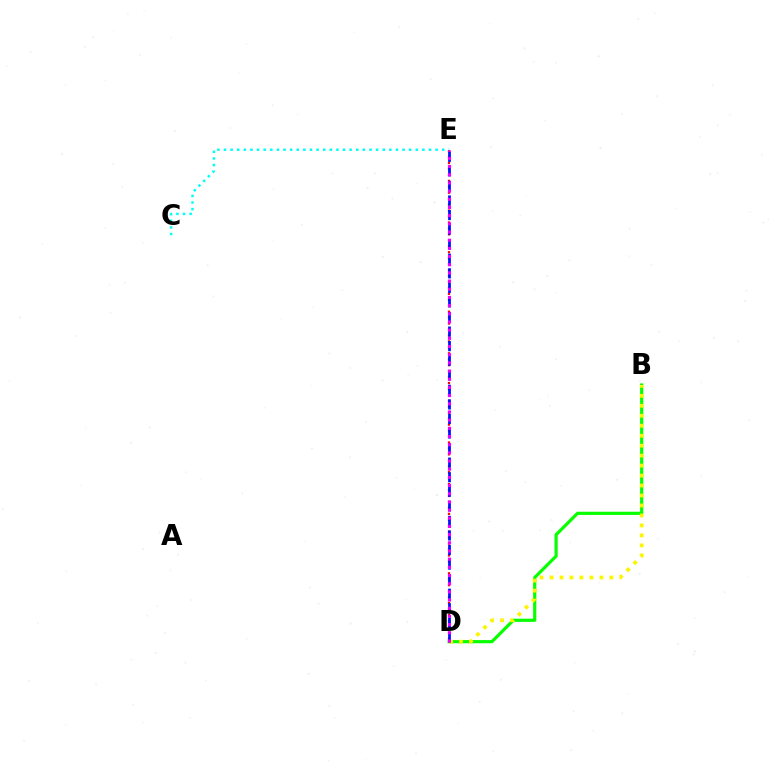{('B', 'D'): [{'color': '#08ff00', 'line_style': 'solid', 'thickness': 2.29}, {'color': '#fcf500', 'line_style': 'dotted', 'thickness': 2.71}], ('D', 'E'): [{'color': '#ff0000', 'line_style': 'dotted', 'thickness': 1.62}, {'color': '#0010ff', 'line_style': 'dashed', 'thickness': 1.98}, {'color': '#ee00ff', 'line_style': 'dotted', 'thickness': 2.22}], ('C', 'E'): [{'color': '#00fff6', 'line_style': 'dotted', 'thickness': 1.8}]}